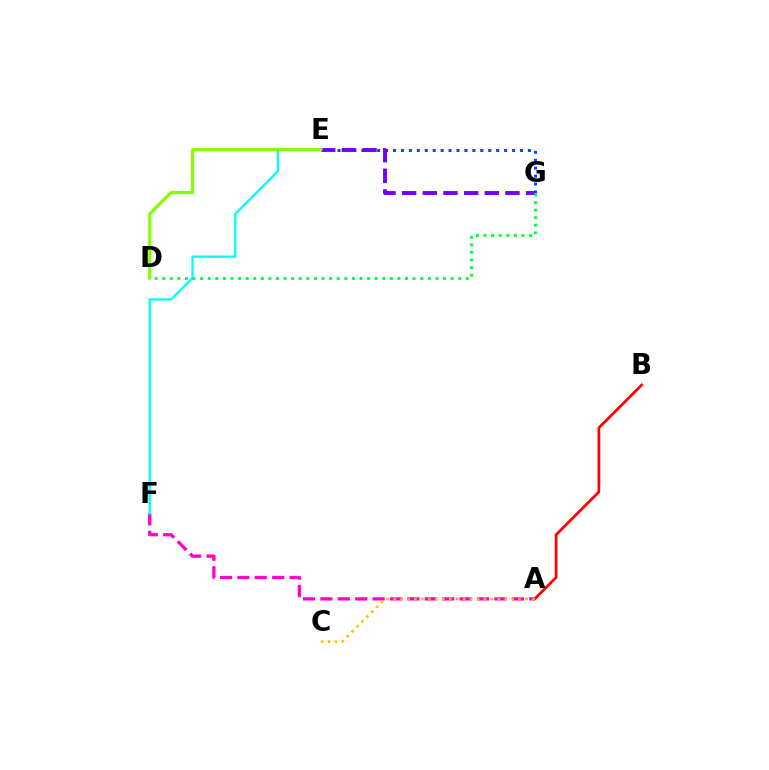{('A', 'F'): [{'color': '#ff00cf', 'line_style': 'dashed', 'thickness': 2.36}], ('A', 'B'): [{'color': '#ff0000', 'line_style': 'solid', 'thickness': 1.97}], ('E', 'G'): [{'color': '#004bff', 'line_style': 'dotted', 'thickness': 2.16}, {'color': '#7200ff', 'line_style': 'dashed', 'thickness': 2.81}], ('E', 'F'): [{'color': '#00fff6', 'line_style': 'solid', 'thickness': 1.67}], ('D', 'E'): [{'color': '#84ff00', 'line_style': 'solid', 'thickness': 2.3}], ('A', 'C'): [{'color': '#ffbd00', 'line_style': 'dotted', 'thickness': 1.89}], ('D', 'G'): [{'color': '#00ff39', 'line_style': 'dotted', 'thickness': 2.06}]}